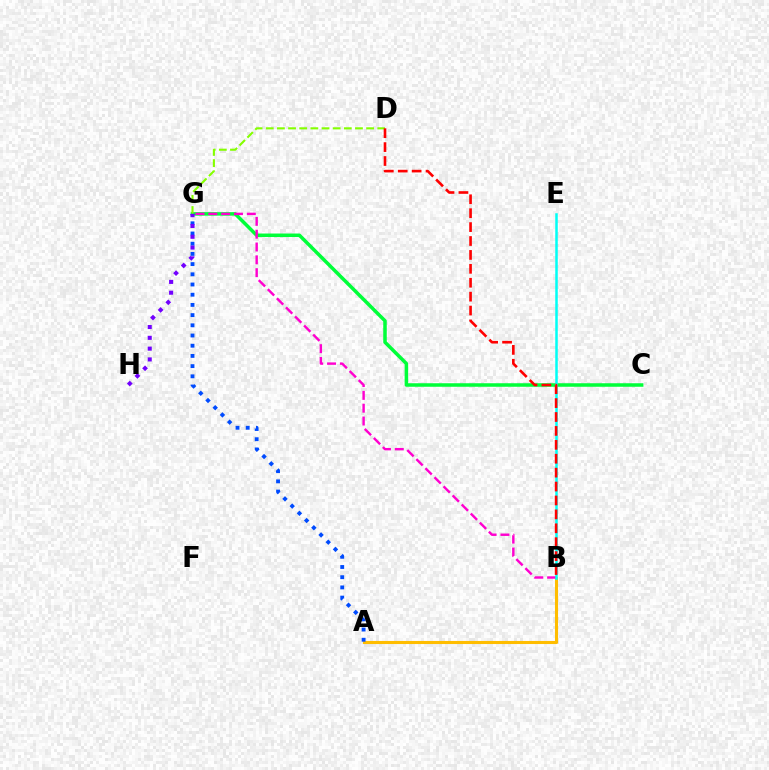{('C', 'G'): [{'color': '#00ff39', 'line_style': 'solid', 'thickness': 2.53}], ('D', 'G'): [{'color': '#84ff00', 'line_style': 'dashed', 'thickness': 1.52}], ('A', 'B'): [{'color': '#ffbd00', 'line_style': 'solid', 'thickness': 2.21}], ('B', 'G'): [{'color': '#ff00cf', 'line_style': 'dashed', 'thickness': 1.74}], ('A', 'G'): [{'color': '#004bff', 'line_style': 'dotted', 'thickness': 2.77}], ('B', 'E'): [{'color': '#00fff6', 'line_style': 'solid', 'thickness': 1.81}], ('B', 'D'): [{'color': '#ff0000', 'line_style': 'dashed', 'thickness': 1.89}], ('G', 'H'): [{'color': '#7200ff', 'line_style': 'dotted', 'thickness': 2.93}]}